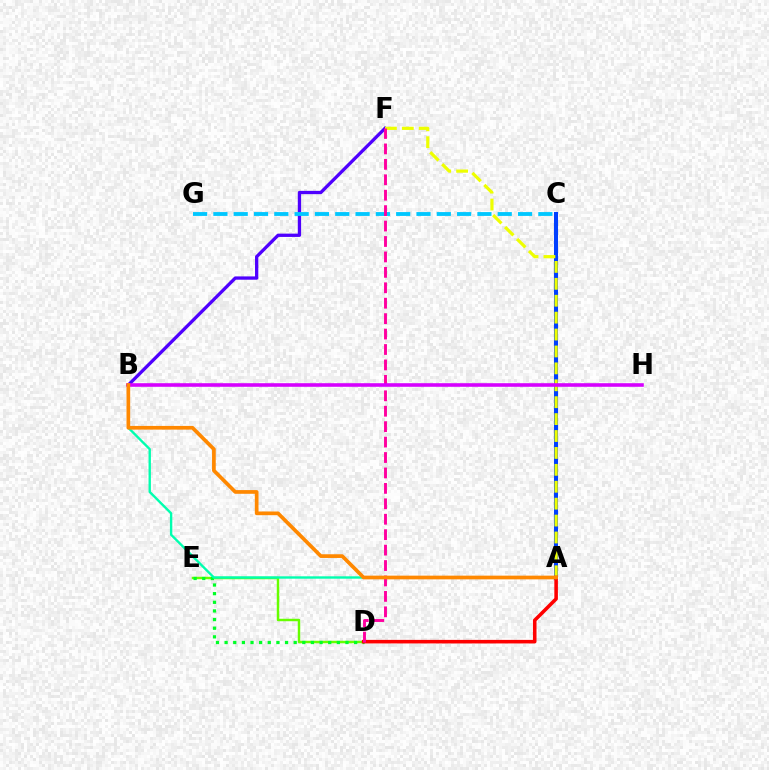{('A', 'C'): [{'color': '#003fff', 'line_style': 'solid', 'thickness': 2.91}], ('B', 'F'): [{'color': '#4f00ff', 'line_style': 'solid', 'thickness': 2.37}], ('C', 'G'): [{'color': '#00c7ff', 'line_style': 'dashed', 'thickness': 2.76}], ('D', 'E'): [{'color': '#66ff00', 'line_style': 'solid', 'thickness': 1.76}, {'color': '#00ff27', 'line_style': 'dotted', 'thickness': 2.35}], ('A', 'F'): [{'color': '#eeff00', 'line_style': 'dashed', 'thickness': 2.3}], ('A', 'B'): [{'color': '#00ffaf', 'line_style': 'solid', 'thickness': 1.71}, {'color': '#ff8800', 'line_style': 'solid', 'thickness': 2.66}], ('A', 'D'): [{'color': '#ff0000', 'line_style': 'solid', 'thickness': 2.56}], ('D', 'F'): [{'color': '#ff00a0', 'line_style': 'dashed', 'thickness': 2.1}], ('B', 'H'): [{'color': '#d600ff', 'line_style': 'solid', 'thickness': 2.58}]}